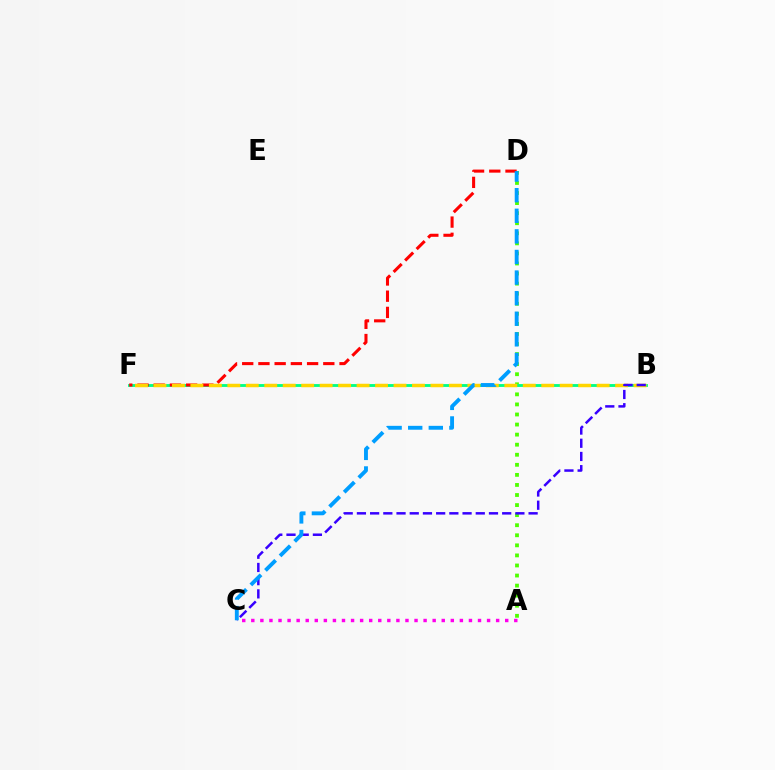{('A', 'D'): [{'color': '#4fff00', 'line_style': 'dotted', 'thickness': 2.73}], ('B', 'F'): [{'color': '#00ff86', 'line_style': 'solid', 'thickness': 2.06}, {'color': '#ffd500', 'line_style': 'dashed', 'thickness': 2.51}], ('D', 'F'): [{'color': '#ff0000', 'line_style': 'dashed', 'thickness': 2.2}], ('B', 'C'): [{'color': '#3700ff', 'line_style': 'dashed', 'thickness': 1.79}], ('C', 'D'): [{'color': '#009eff', 'line_style': 'dashed', 'thickness': 2.8}], ('A', 'C'): [{'color': '#ff00ed', 'line_style': 'dotted', 'thickness': 2.46}]}